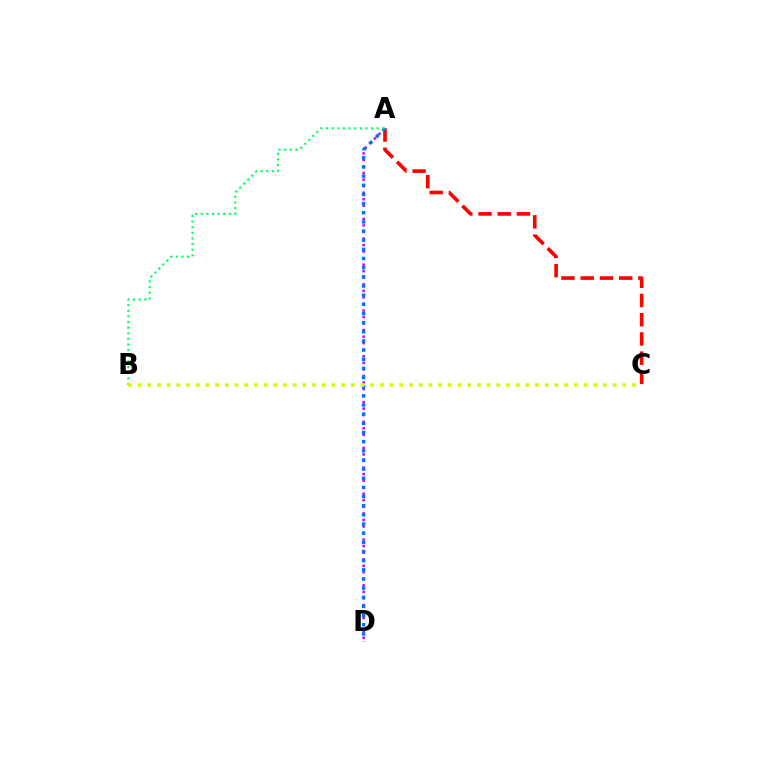{('A', 'D'): [{'color': '#b900ff', 'line_style': 'dotted', 'thickness': 1.78}, {'color': '#0074ff', 'line_style': 'dotted', 'thickness': 2.49}], ('A', 'C'): [{'color': '#ff0000', 'line_style': 'dashed', 'thickness': 2.61}], ('A', 'B'): [{'color': '#00ff5c', 'line_style': 'dotted', 'thickness': 1.53}], ('B', 'C'): [{'color': '#d1ff00', 'line_style': 'dotted', 'thickness': 2.63}]}